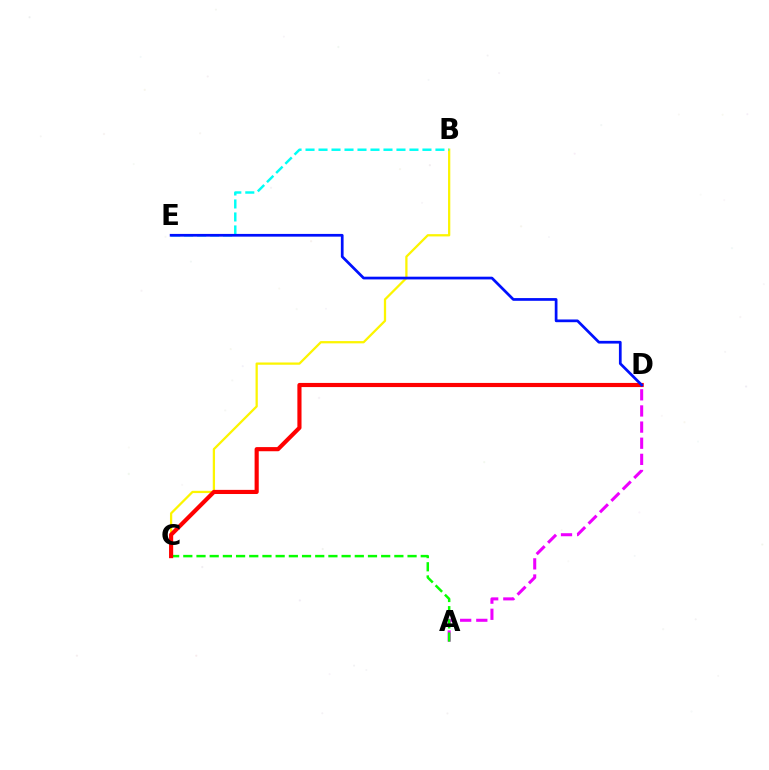{('A', 'D'): [{'color': '#ee00ff', 'line_style': 'dashed', 'thickness': 2.19}], ('B', 'C'): [{'color': '#fcf500', 'line_style': 'solid', 'thickness': 1.63}], ('A', 'C'): [{'color': '#08ff00', 'line_style': 'dashed', 'thickness': 1.79}], ('B', 'E'): [{'color': '#00fff6', 'line_style': 'dashed', 'thickness': 1.76}], ('C', 'D'): [{'color': '#ff0000', 'line_style': 'solid', 'thickness': 2.98}], ('D', 'E'): [{'color': '#0010ff', 'line_style': 'solid', 'thickness': 1.96}]}